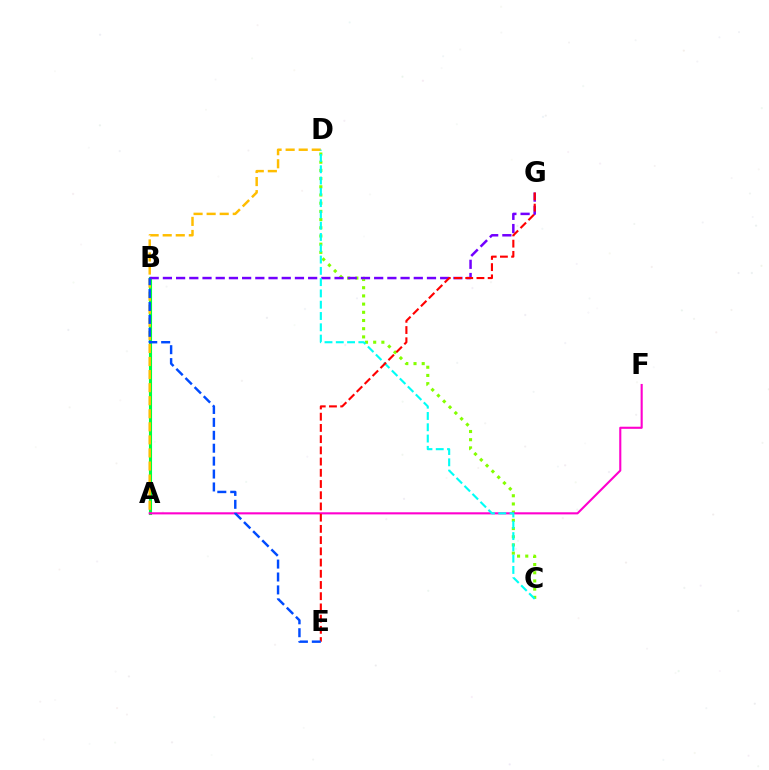{('C', 'D'): [{'color': '#84ff00', 'line_style': 'dotted', 'thickness': 2.23}, {'color': '#00fff6', 'line_style': 'dashed', 'thickness': 1.53}], ('A', 'B'): [{'color': '#00ff39', 'line_style': 'solid', 'thickness': 2.24}], ('A', 'F'): [{'color': '#ff00cf', 'line_style': 'solid', 'thickness': 1.52}], ('B', 'G'): [{'color': '#7200ff', 'line_style': 'dashed', 'thickness': 1.79}], ('A', 'D'): [{'color': '#ffbd00', 'line_style': 'dashed', 'thickness': 1.77}], ('E', 'G'): [{'color': '#ff0000', 'line_style': 'dashed', 'thickness': 1.52}], ('B', 'E'): [{'color': '#004bff', 'line_style': 'dashed', 'thickness': 1.75}]}